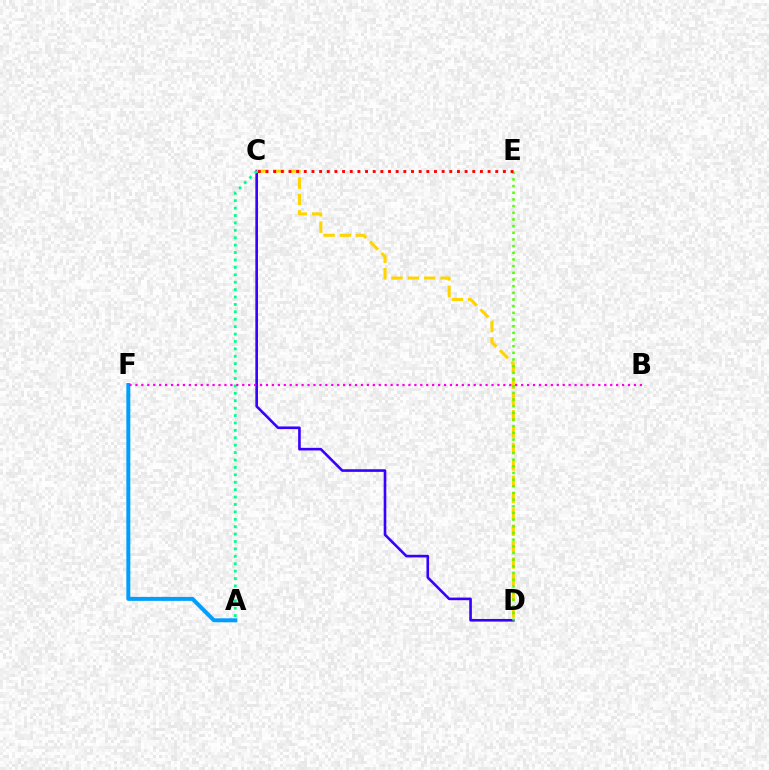{('A', 'F'): [{'color': '#009eff', 'line_style': 'solid', 'thickness': 2.85}], ('C', 'D'): [{'color': '#3700ff', 'line_style': 'solid', 'thickness': 1.89}, {'color': '#ffd500', 'line_style': 'dashed', 'thickness': 2.22}], ('D', 'E'): [{'color': '#4fff00', 'line_style': 'dotted', 'thickness': 1.81}], ('C', 'E'): [{'color': '#ff0000', 'line_style': 'dotted', 'thickness': 2.08}], ('A', 'C'): [{'color': '#00ff86', 'line_style': 'dotted', 'thickness': 2.01}], ('B', 'F'): [{'color': '#ff00ed', 'line_style': 'dotted', 'thickness': 1.61}]}